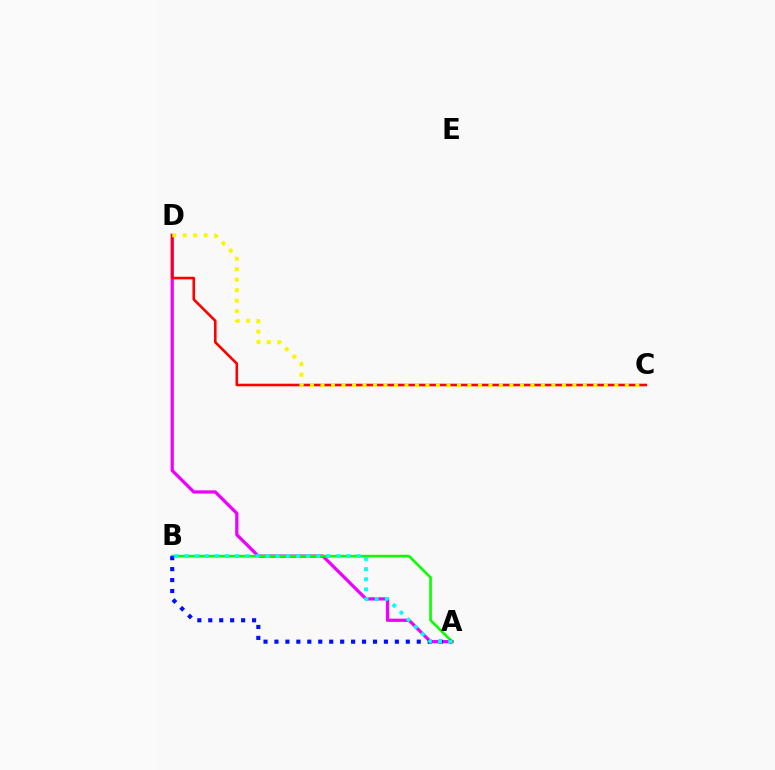{('A', 'D'): [{'color': '#ee00ff', 'line_style': 'solid', 'thickness': 2.34}], ('A', 'B'): [{'color': '#08ff00', 'line_style': 'solid', 'thickness': 1.89}, {'color': '#0010ff', 'line_style': 'dotted', 'thickness': 2.97}, {'color': '#00fff6', 'line_style': 'dotted', 'thickness': 2.75}], ('C', 'D'): [{'color': '#ff0000', 'line_style': 'solid', 'thickness': 1.88}, {'color': '#fcf500', 'line_style': 'dotted', 'thickness': 2.85}]}